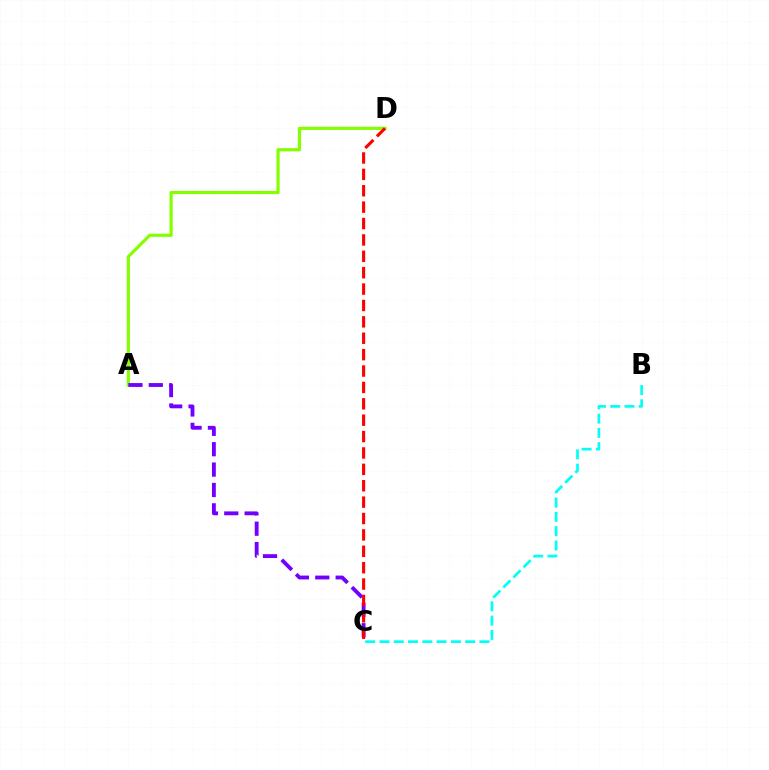{('A', 'D'): [{'color': '#84ff00', 'line_style': 'solid', 'thickness': 2.3}], ('B', 'C'): [{'color': '#00fff6', 'line_style': 'dashed', 'thickness': 1.94}], ('A', 'C'): [{'color': '#7200ff', 'line_style': 'dashed', 'thickness': 2.77}], ('C', 'D'): [{'color': '#ff0000', 'line_style': 'dashed', 'thickness': 2.23}]}